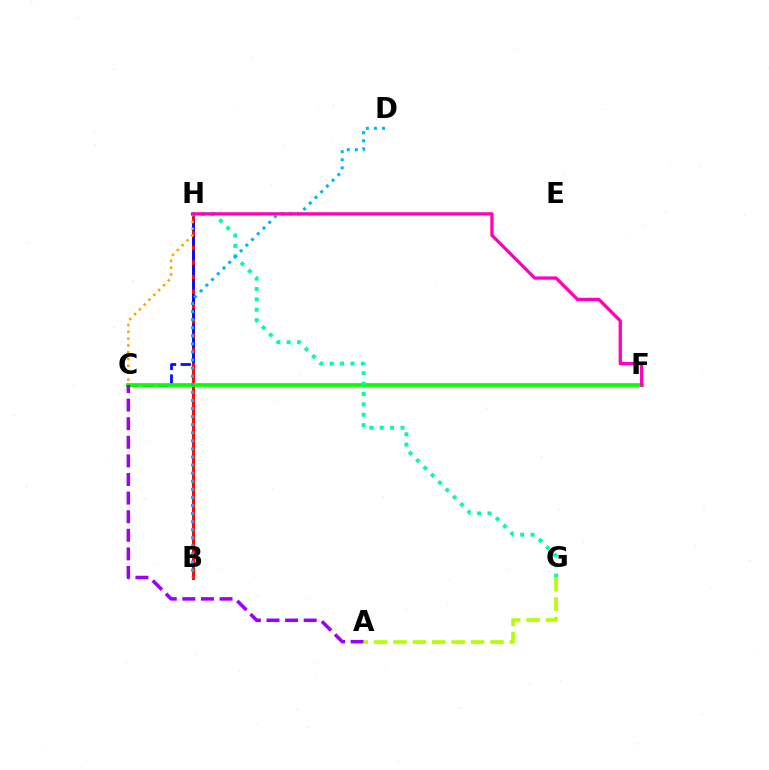{('B', 'H'): [{'color': '#ff0000', 'line_style': 'solid', 'thickness': 2.09}], ('C', 'H'): [{'color': '#0010ff', 'line_style': 'dashed', 'thickness': 1.99}, {'color': '#ffa500', 'line_style': 'dotted', 'thickness': 1.85}], ('C', 'F'): [{'color': '#08ff00', 'line_style': 'solid', 'thickness': 2.68}], ('G', 'H'): [{'color': '#00ff9d', 'line_style': 'dotted', 'thickness': 2.82}], ('B', 'D'): [{'color': '#00b5ff', 'line_style': 'dotted', 'thickness': 2.2}], ('A', 'G'): [{'color': '#b3ff00', 'line_style': 'dashed', 'thickness': 2.63}], ('A', 'C'): [{'color': '#9b00ff', 'line_style': 'dashed', 'thickness': 2.53}], ('F', 'H'): [{'color': '#ff00bd', 'line_style': 'solid', 'thickness': 2.37}]}